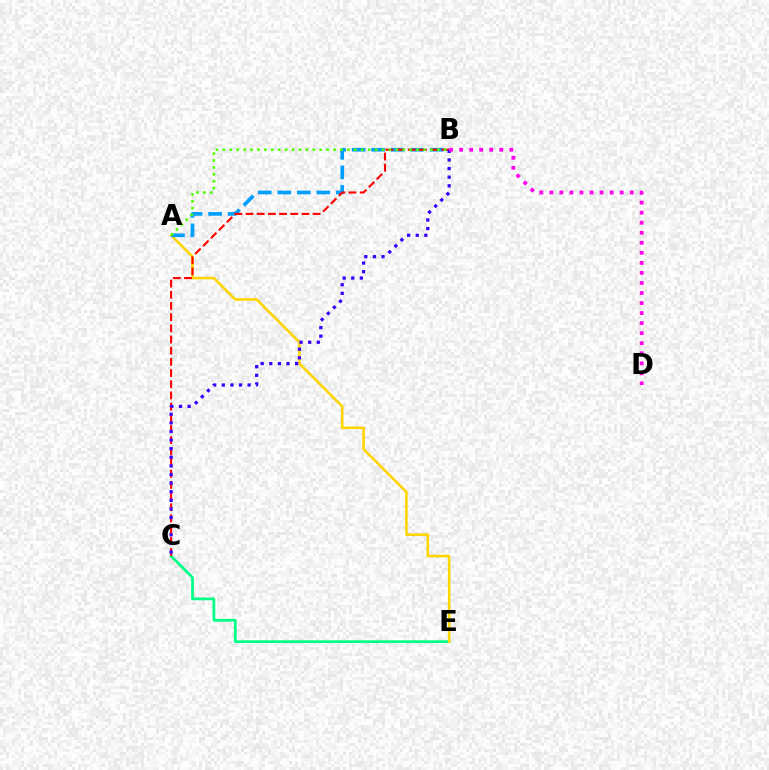{('C', 'E'): [{'color': '#00ff86', 'line_style': 'solid', 'thickness': 1.97}], ('A', 'E'): [{'color': '#ffd500', 'line_style': 'solid', 'thickness': 1.85}], ('A', 'B'): [{'color': '#009eff', 'line_style': 'dashed', 'thickness': 2.65}, {'color': '#4fff00', 'line_style': 'dotted', 'thickness': 1.88}], ('B', 'C'): [{'color': '#ff0000', 'line_style': 'dashed', 'thickness': 1.52}, {'color': '#3700ff', 'line_style': 'dotted', 'thickness': 2.34}], ('B', 'D'): [{'color': '#ff00ed', 'line_style': 'dotted', 'thickness': 2.73}]}